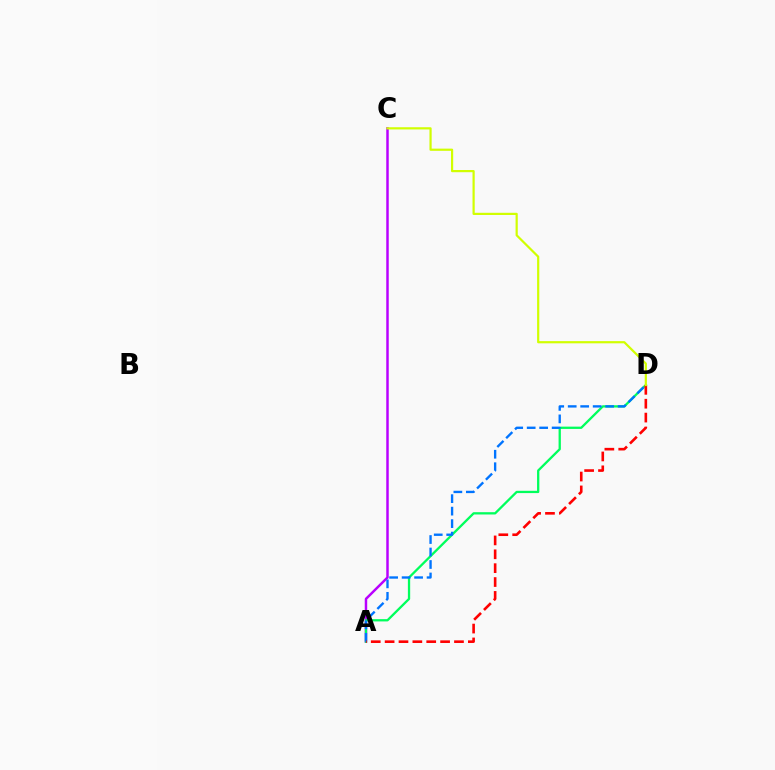{('A', 'C'): [{'color': '#b900ff', 'line_style': 'solid', 'thickness': 1.78}], ('A', 'D'): [{'color': '#00ff5c', 'line_style': 'solid', 'thickness': 1.65}, {'color': '#0074ff', 'line_style': 'dashed', 'thickness': 1.7}, {'color': '#ff0000', 'line_style': 'dashed', 'thickness': 1.88}], ('C', 'D'): [{'color': '#d1ff00', 'line_style': 'solid', 'thickness': 1.58}]}